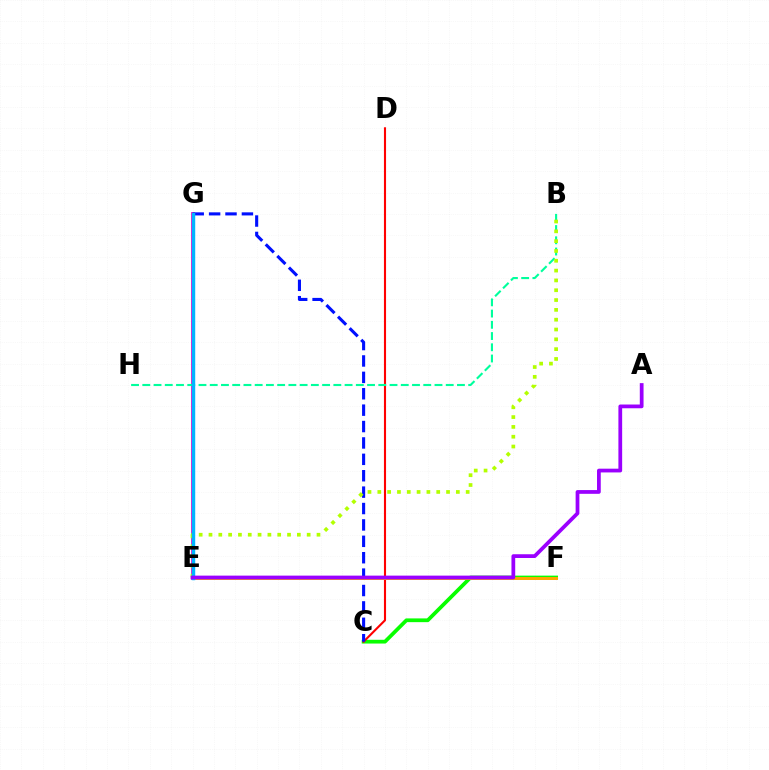{('E', 'G'): [{'color': '#ff00bd', 'line_style': 'solid', 'thickness': 2.73}, {'color': '#00b5ff', 'line_style': 'solid', 'thickness': 2.48}], ('C', 'F'): [{'color': '#08ff00', 'line_style': 'solid', 'thickness': 2.7}], ('C', 'D'): [{'color': '#ff0000', 'line_style': 'solid', 'thickness': 1.52}], ('B', 'H'): [{'color': '#00ff9d', 'line_style': 'dashed', 'thickness': 1.53}], ('C', 'G'): [{'color': '#0010ff', 'line_style': 'dashed', 'thickness': 2.23}], ('B', 'E'): [{'color': '#b3ff00', 'line_style': 'dotted', 'thickness': 2.67}], ('E', 'F'): [{'color': '#ffa500', 'line_style': 'solid', 'thickness': 2.14}], ('A', 'E'): [{'color': '#9b00ff', 'line_style': 'solid', 'thickness': 2.7}]}